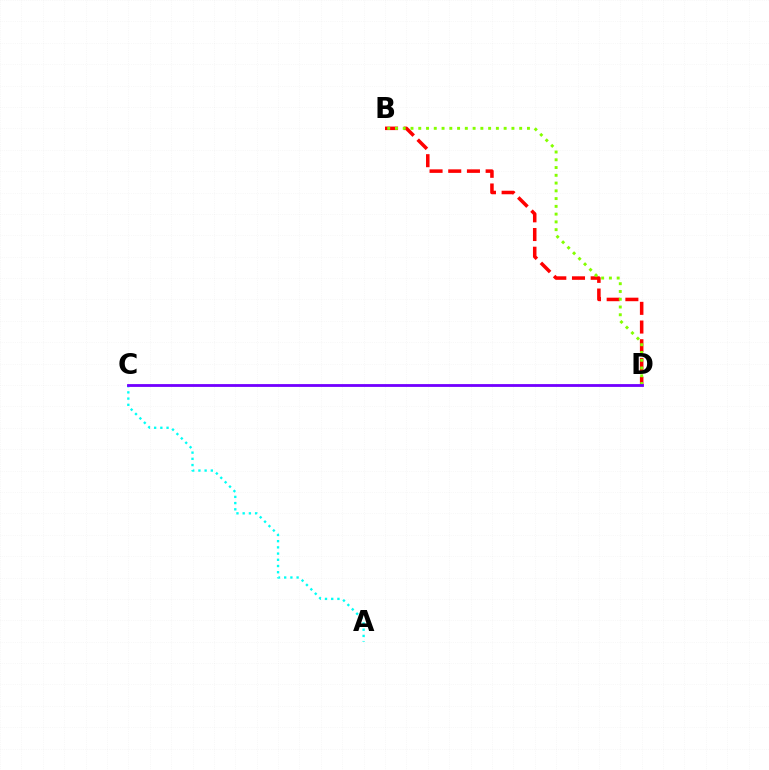{('B', 'D'): [{'color': '#ff0000', 'line_style': 'dashed', 'thickness': 2.54}, {'color': '#84ff00', 'line_style': 'dotted', 'thickness': 2.11}], ('A', 'C'): [{'color': '#00fff6', 'line_style': 'dotted', 'thickness': 1.69}], ('C', 'D'): [{'color': '#7200ff', 'line_style': 'solid', 'thickness': 2.02}]}